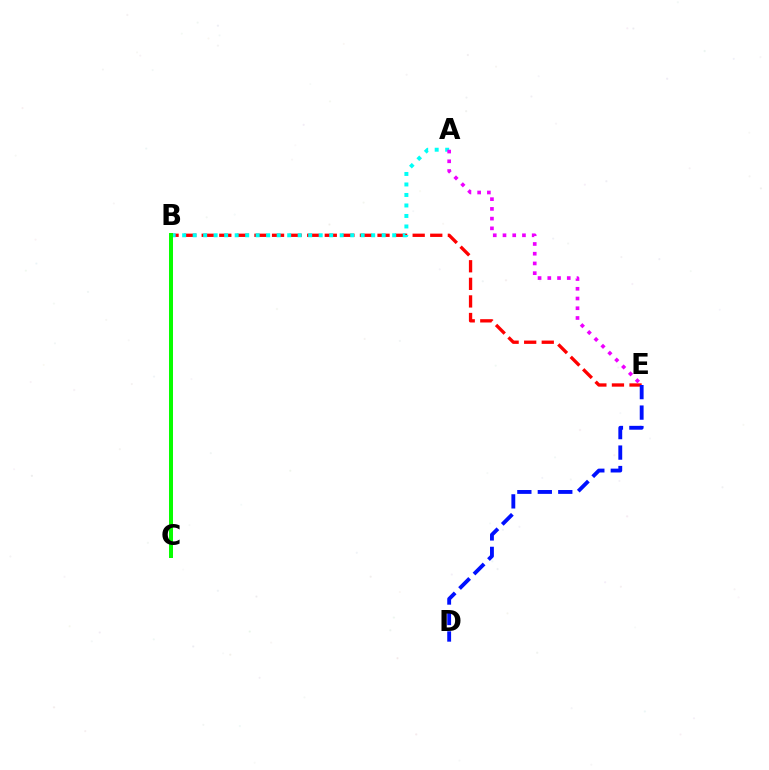{('B', 'E'): [{'color': '#ff0000', 'line_style': 'dashed', 'thickness': 2.39}], ('A', 'B'): [{'color': '#00fff6', 'line_style': 'dotted', 'thickness': 2.85}], ('B', 'C'): [{'color': '#fcf500', 'line_style': 'solid', 'thickness': 1.73}, {'color': '#08ff00', 'line_style': 'solid', 'thickness': 2.87}], ('A', 'E'): [{'color': '#ee00ff', 'line_style': 'dotted', 'thickness': 2.64}], ('D', 'E'): [{'color': '#0010ff', 'line_style': 'dashed', 'thickness': 2.78}]}